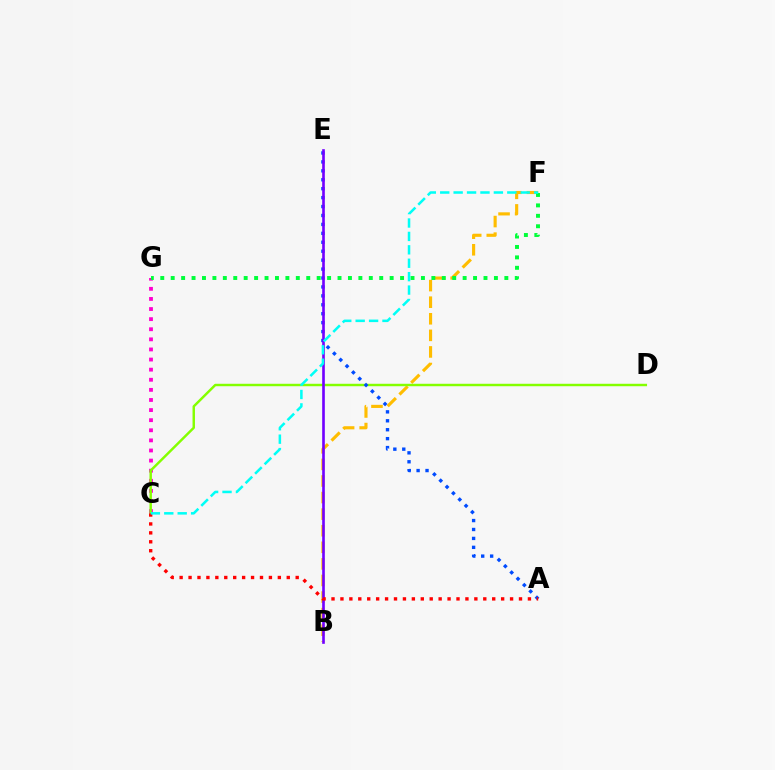{('C', 'G'): [{'color': '#ff00cf', 'line_style': 'dotted', 'thickness': 2.74}], ('B', 'F'): [{'color': '#ffbd00', 'line_style': 'dashed', 'thickness': 2.25}], ('F', 'G'): [{'color': '#00ff39', 'line_style': 'dotted', 'thickness': 2.83}], ('C', 'D'): [{'color': '#84ff00', 'line_style': 'solid', 'thickness': 1.76}], ('A', 'E'): [{'color': '#004bff', 'line_style': 'dotted', 'thickness': 2.43}], ('B', 'E'): [{'color': '#7200ff', 'line_style': 'solid', 'thickness': 1.9}], ('A', 'C'): [{'color': '#ff0000', 'line_style': 'dotted', 'thickness': 2.43}], ('C', 'F'): [{'color': '#00fff6', 'line_style': 'dashed', 'thickness': 1.82}]}